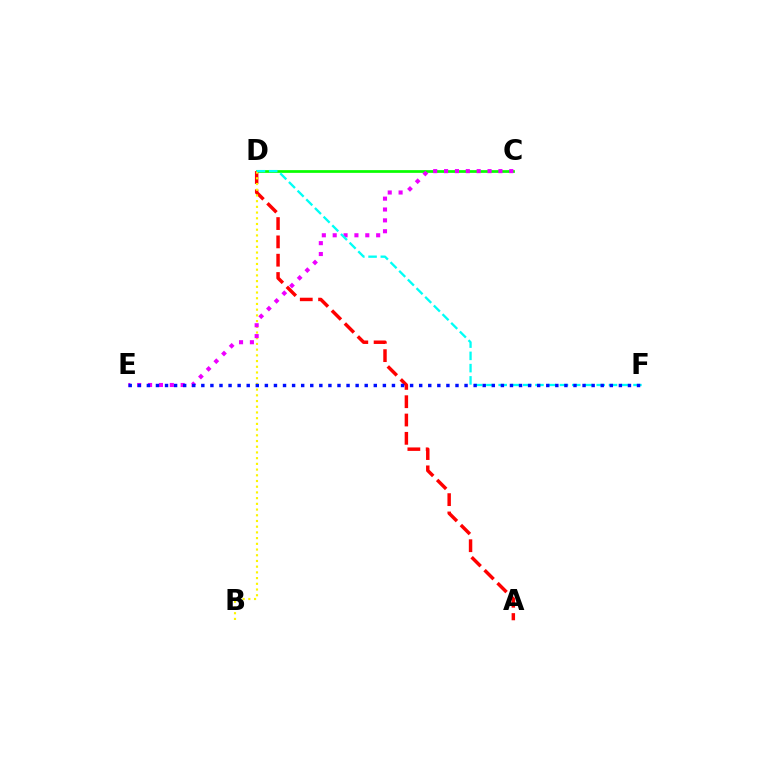{('C', 'D'): [{'color': '#08ff00', 'line_style': 'solid', 'thickness': 1.96}], ('A', 'D'): [{'color': '#ff0000', 'line_style': 'dashed', 'thickness': 2.49}], ('B', 'D'): [{'color': '#fcf500', 'line_style': 'dotted', 'thickness': 1.55}], ('C', 'E'): [{'color': '#ee00ff', 'line_style': 'dotted', 'thickness': 2.95}], ('D', 'F'): [{'color': '#00fff6', 'line_style': 'dashed', 'thickness': 1.66}], ('E', 'F'): [{'color': '#0010ff', 'line_style': 'dotted', 'thickness': 2.47}]}